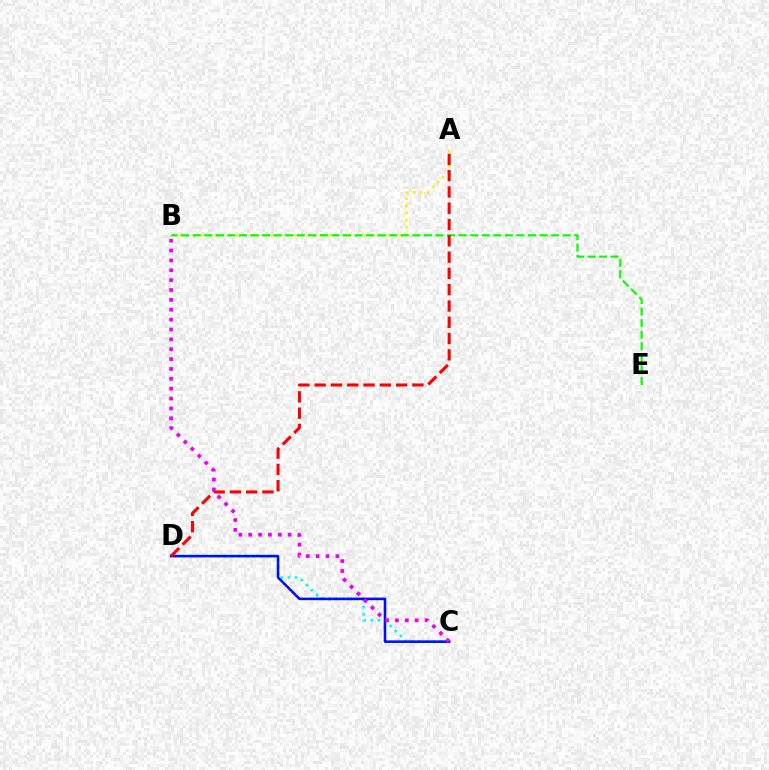{('C', 'D'): [{'color': '#00fff6', 'line_style': 'dotted', 'thickness': 1.92}, {'color': '#0010ff', 'line_style': 'solid', 'thickness': 1.85}], ('A', 'B'): [{'color': '#fcf500', 'line_style': 'dotted', 'thickness': 1.93}], ('B', 'E'): [{'color': '#08ff00', 'line_style': 'dashed', 'thickness': 1.57}], ('A', 'D'): [{'color': '#ff0000', 'line_style': 'dashed', 'thickness': 2.21}], ('B', 'C'): [{'color': '#ee00ff', 'line_style': 'dotted', 'thickness': 2.68}]}